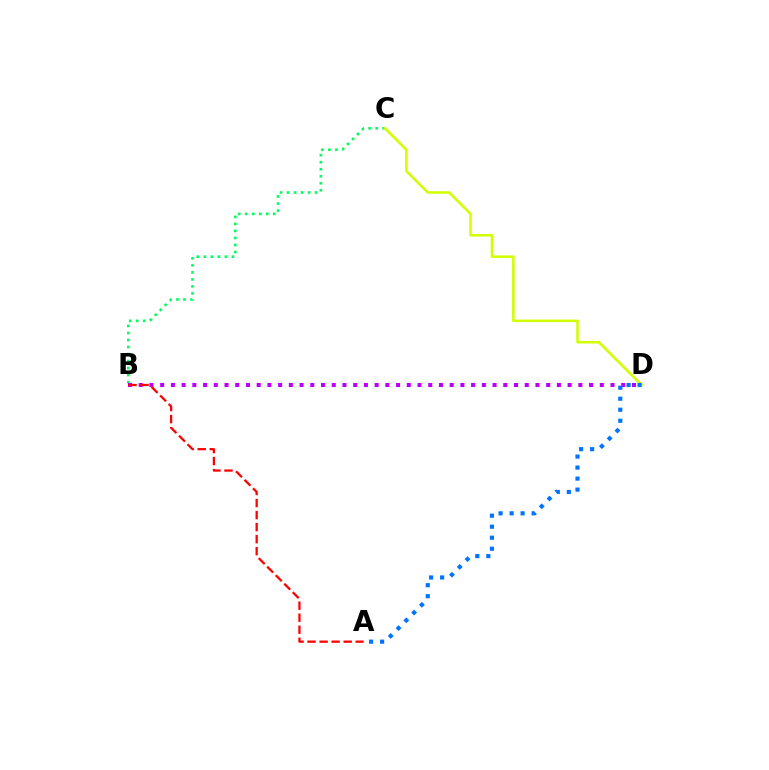{('B', 'C'): [{'color': '#00ff5c', 'line_style': 'dotted', 'thickness': 1.91}], ('C', 'D'): [{'color': '#d1ff00', 'line_style': 'solid', 'thickness': 1.82}], ('B', 'D'): [{'color': '#b900ff', 'line_style': 'dotted', 'thickness': 2.91}], ('A', 'D'): [{'color': '#0074ff', 'line_style': 'dotted', 'thickness': 2.99}], ('A', 'B'): [{'color': '#ff0000', 'line_style': 'dashed', 'thickness': 1.63}]}